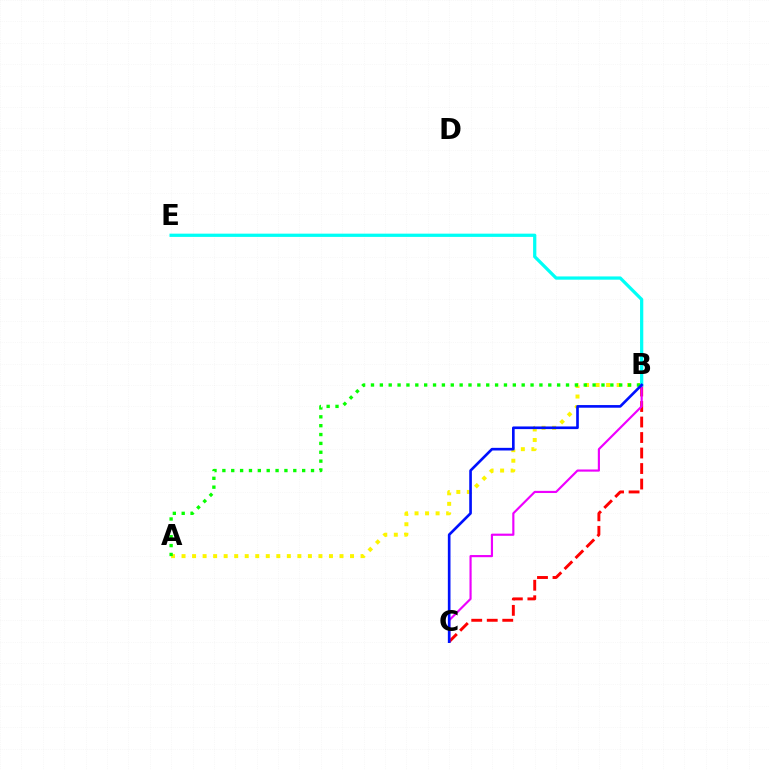{('A', 'B'): [{'color': '#fcf500', 'line_style': 'dotted', 'thickness': 2.86}, {'color': '#08ff00', 'line_style': 'dotted', 'thickness': 2.41}], ('B', 'C'): [{'color': '#ff0000', 'line_style': 'dashed', 'thickness': 2.11}, {'color': '#ee00ff', 'line_style': 'solid', 'thickness': 1.55}, {'color': '#0010ff', 'line_style': 'solid', 'thickness': 1.91}], ('B', 'E'): [{'color': '#00fff6', 'line_style': 'solid', 'thickness': 2.34}]}